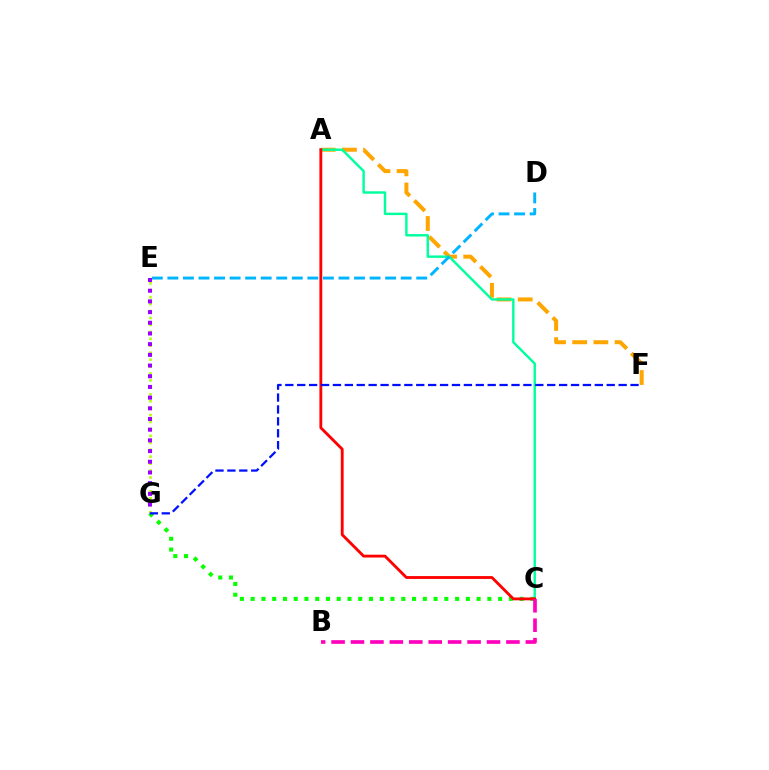{('C', 'G'): [{'color': '#08ff00', 'line_style': 'dotted', 'thickness': 2.92}], ('A', 'F'): [{'color': '#ffa500', 'line_style': 'dashed', 'thickness': 2.88}], ('A', 'C'): [{'color': '#00ff9d', 'line_style': 'solid', 'thickness': 1.75}, {'color': '#ff0000', 'line_style': 'solid', 'thickness': 2.04}], ('D', 'E'): [{'color': '#00b5ff', 'line_style': 'dashed', 'thickness': 2.11}], ('E', 'G'): [{'color': '#b3ff00', 'line_style': 'dotted', 'thickness': 1.88}, {'color': '#9b00ff', 'line_style': 'dotted', 'thickness': 2.9}], ('B', 'C'): [{'color': '#ff00bd', 'line_style': 'dashed', 'thickness': 2.64}], ('F', 'G'): [{'color': '#0010ff', 'line_style': 'dashed', 'thickness': 1.62}]}